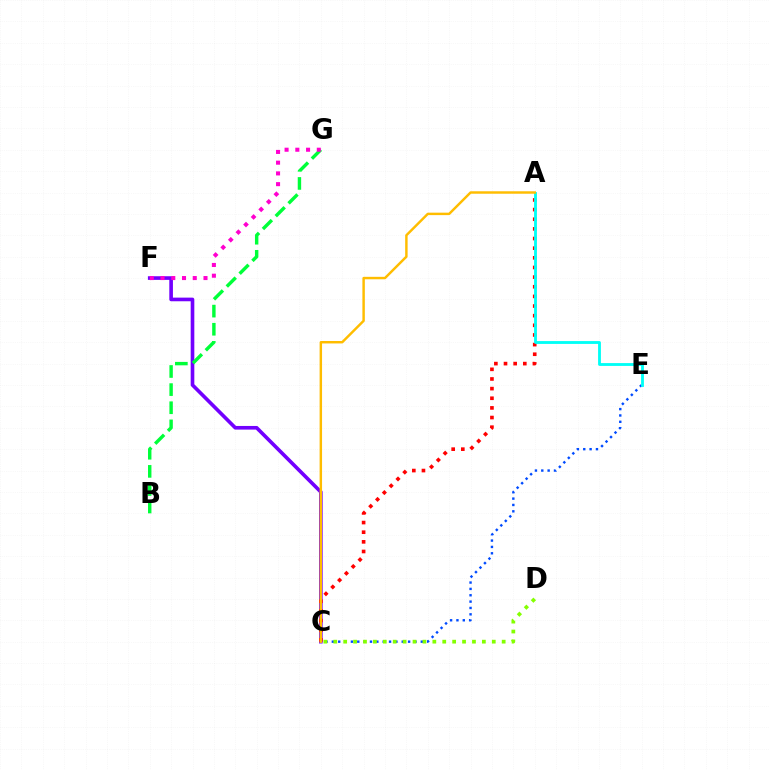{('C', 'F'): [{'color': '#7200ff', 'line_style': 'solid', 'thickness': 2.62}], ('C', 'E'): [{'color': '#004bff', 'line_style': 'dotted', 'thickness': 1.73}], ('C', 'D'): [{'color': '#84ff00', 'line_style': 'dotted', 'thickness': 2.69}], ('B', 'G'): [{'color': '#00ff39', 'line_style': 'dashed', 'thickness': 2.46}], ('A', 'C'): [{'color': '#ff0000', 'line_style': 'dotted', 'thickness': 2.62}, {'color': '#ffbd00', 'line_style': 'solid', 'thickness': 1.77}], ('F', 'G'): [{'color': '#ff00cf', 'line_style': 'dotted', 'thickness': 2.92}], ('A', 'E'): [{'color': '#00fff6', 'line_style': 'solid', 'thickness': 2.04}]}